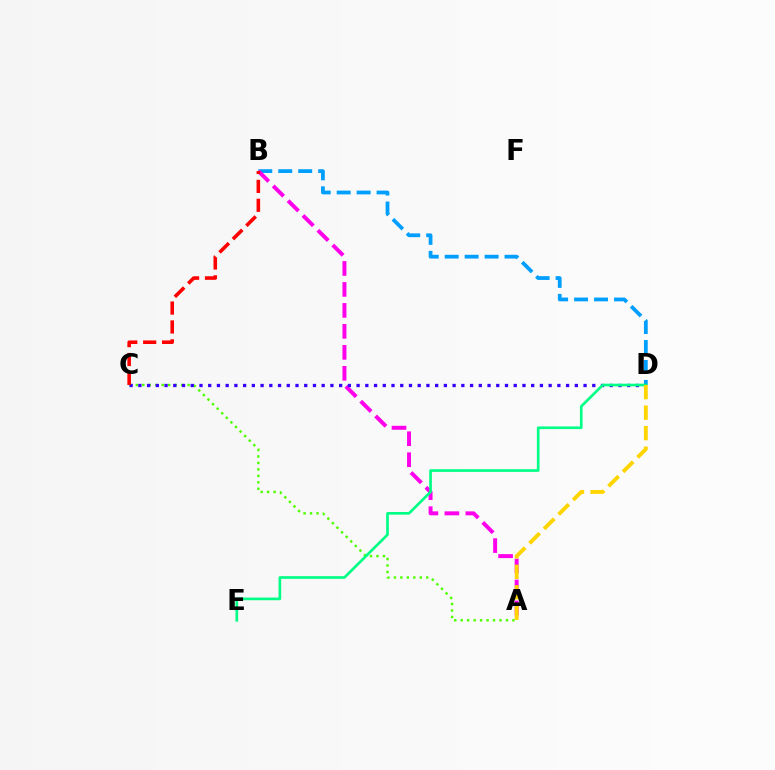{('B', 'D'): [{'color': '#009eff', 'line_style': 'dashed', 'thickness': 2.71}], ('A', 'B'): [{'color': '#ff00ed', 'line_style': 'dashed', 'thickness': 2.85}], ('A', 'C'): [{'color': '#4fff00', 'line_style': 'dotted', 'thickness': 1.76}], ('C', 'D'): [{'color': '#3700ff', 'line_style': 'dotted', 'thickness': 2.37}], ('B', 'C'): [{'color': '#ff0000', 'line_style': 'dashed', 'thickness': 2.57}], ('D', 'E'): [{'color': '#00ff86', 'line_style': 'solid', 'thickness': 1.92}], ('A', 'D'): [{'color': '#ffd500', 'line_style': 'dashed', 'thickness': 2.78}]}